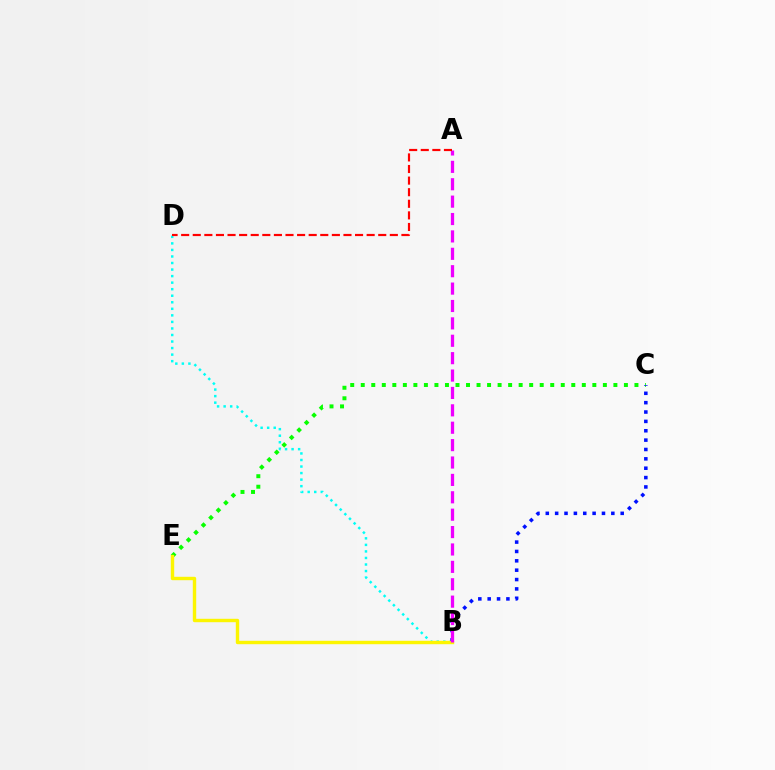{('C', 'E'): [{'color': '#08ff00', 'line_style': 'dotted', 'thickness': 2.86}], ('B', 'D'): [{'color': '#00fff6', 'line_style': 'dotted', 'thickness': 1.78}], ('B', 'C'): [{'color': '#0010ff', 'line_style': 'dotted', 'thickness': 2.54}], ('B', 'E'): [{'color': '#fcf500', 'line_style': 'solid', 'thickness': 2.45}], ('A', 'B'): [{'color': '#ee00ff', 'line_style': 'dashed', 'thickness': 2.36}], ('A', 'D'): [{'color': '#ff0000', 'line_style': 'dashed', 'thickness': 1.57}]}